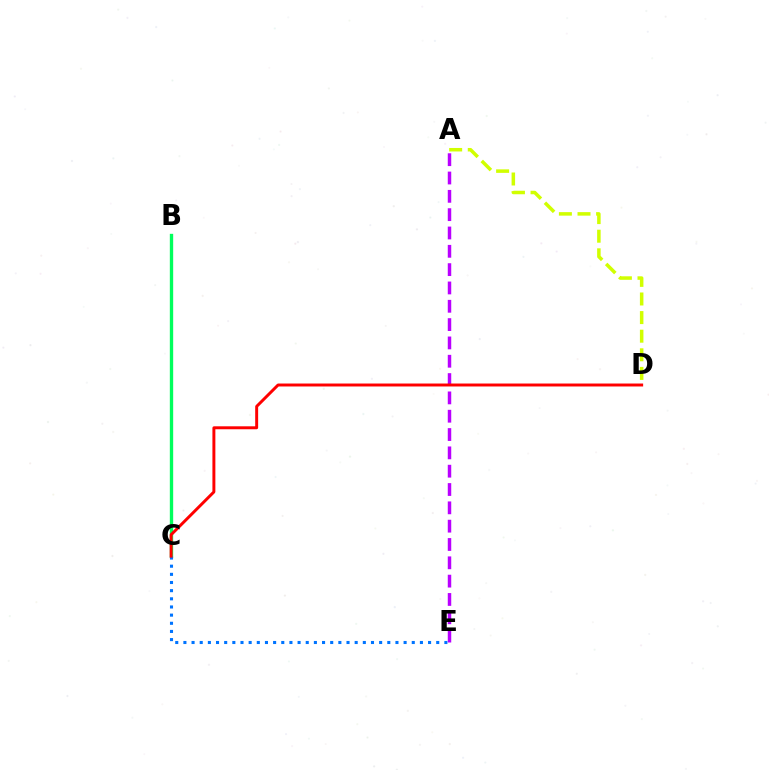{('A', 'E'): [{'color': '#b900ff', 'line_style': 'dashed', 'thickness': 2.49}], ('B', 'C'): [{'color': '#00ff5c', 'line_style': 'solid', 'thickness': 2.41}], ('C', 'E'): [{'color': '#0074ff', 'line_style': 'dotted', 'thickness': 2.22}], ('C', 'D'): [{'color': '#ff0000', 'line_style': 'solid', 'thickness': 2.12}], ('A', 'D'): [{'color': '#d1ff00', 'line_style': 'dashed', 'thickness': 2.53}]}